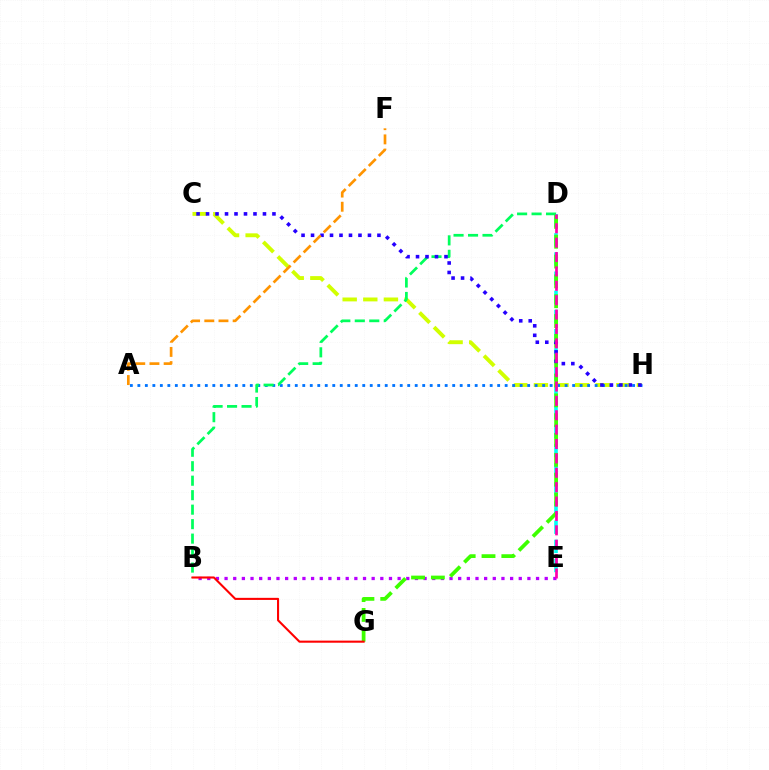{('D', 'E'): [{'color': '#00fff6', 'line_style': 'dashed', 'thickness': 2.6}, {'color': '#ff00ac', 'line_style': 'dashed', 'thickness': 1.95}], ('B', 'E'): [{'color': '#b900ff', 'line_style': 'dotted', 'thickness': 2.35}], ('C', 'H'): [{'color': '#d1ff00', 'line_style': 'dashed', 'thickness': 2.8}, {'color': '#2500ff', 'line_style': 'dotted', 'thickness': 2.58}], ('A', 'H'): [{'color': '#0074ff', 'line_style': 'dotted', 'thickness': 2.04}], ('B', 'D'): [{'color': '#00ff5c', 'line_style': 'dashed', 'thickness': 1.97}], ('D', 'G'): [{'color': '#3dff00', 'line_style': 'dashed', 'thickness': 2.69}], ('A', 'F'): [{'color': '#ff9400', 'line_style': 'dashed', 'thickness': 1.93}], ('B', 'G'): [{'color': '#ff0000', 'line_style': 'solid', 'thickness': 1.51}]}